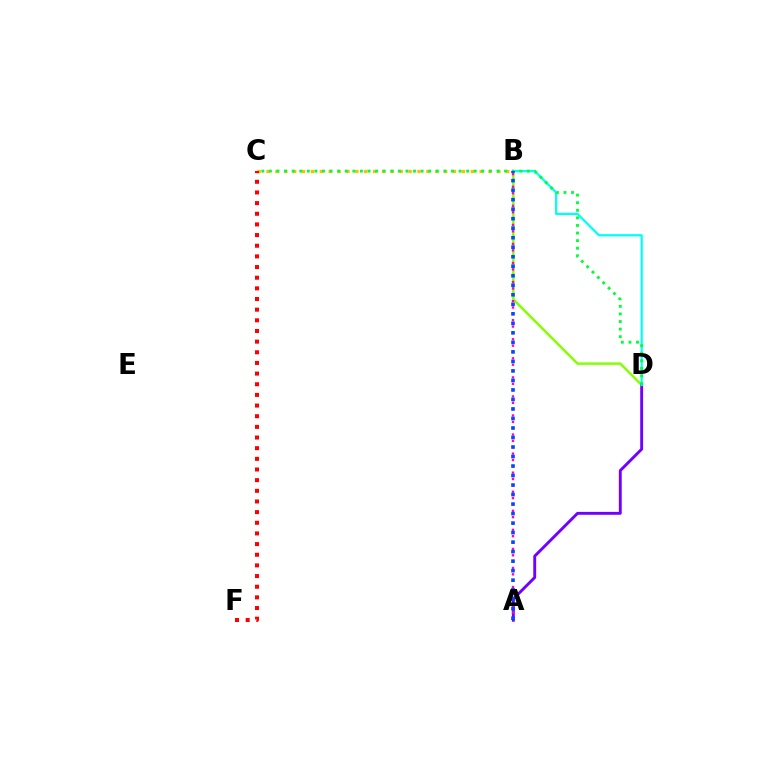{('B', 'C'): [{'color': '#ffbd00', 'line_style': 'dotted', 'thickness': 2.41}], ('C', 'F'): [{'color': '#ff0000', 'line_style': 'dotted', 'thickness': 2.9}], ('B', 'D'): [{'color': '#84ff00', 'line_style': 'solid', 'thickness': 1.76}, {'color': '#00fff6', 'line_style': 'solid', 'thickness': 1.61}], ('A', 'D'): [{'color': '#7200ff', 'line_style': 'solid', 'thickness': 2.08}], ('A', 'B'): [{'color': '#ff00cf', 'line_style': 'dotted', 'thickness': 1.73}, {'color': '#004bff', 'line_style': 'dotted', 'thickness': 2.58}], ('C', 'D'): [{'color': '#00ff39', 'line_style': 'dotted', 'thickness': 2.06}]}